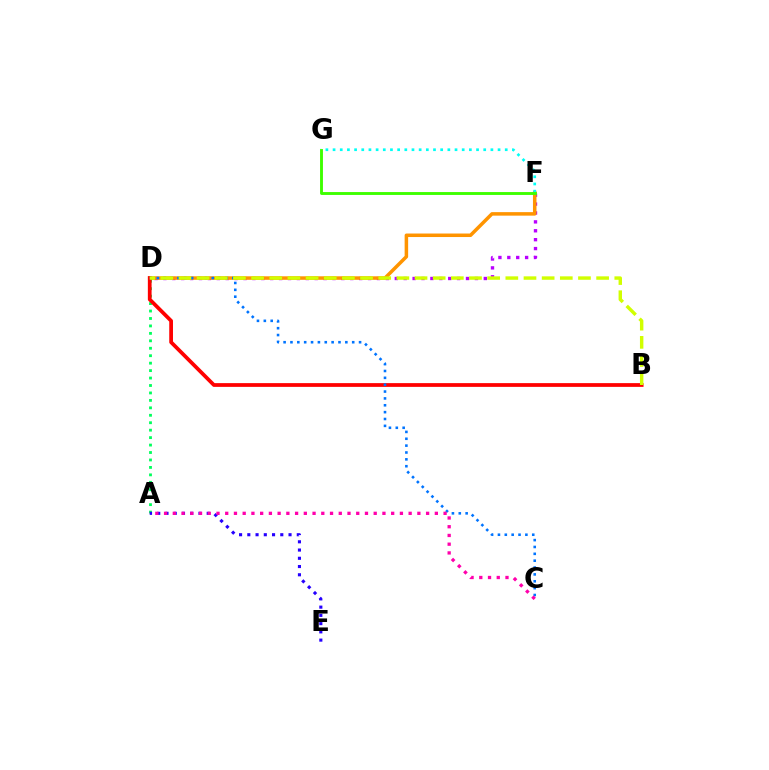{('D', 'F'): [{'color': '#b900ff', 'line_style': 'dotted', 'thickness': 2.42}, {'color': '#ff9400', 'line_style': 'solid', 'thickness': 2.53}], ('A', 'D'): [{'color': '#00ff5c', 'line_style': 'dotted', 'thickness': 2.02}], ('F', 'G'): [{'color': '#00fff6', 'line_style': 'dotted', 'thickness': 1.95}, {'color': '#3dff00', 'line_style': 'solid', 'thickness': 2.08}], ('A', 'E'): [{'color': '#2500ff', 'line_style': 'dotted', 'thickness': 2.24}], ('B', 'D'): [{'color': '#ff0000', 'line_style': 'solid', 'thickness': 2.7}, {'color': '#d1ff00', 'line_style': 'dashed', 'thickness': 2.47}], ('C', 'D'): [{'color': '#0074ff', 'line_style': 'dotted', 'thickness': 1.86}], ('A', 'C'): [{'color': '#ff00ac', 'line_style': 'dotted', 'thickness': 2.37}]}